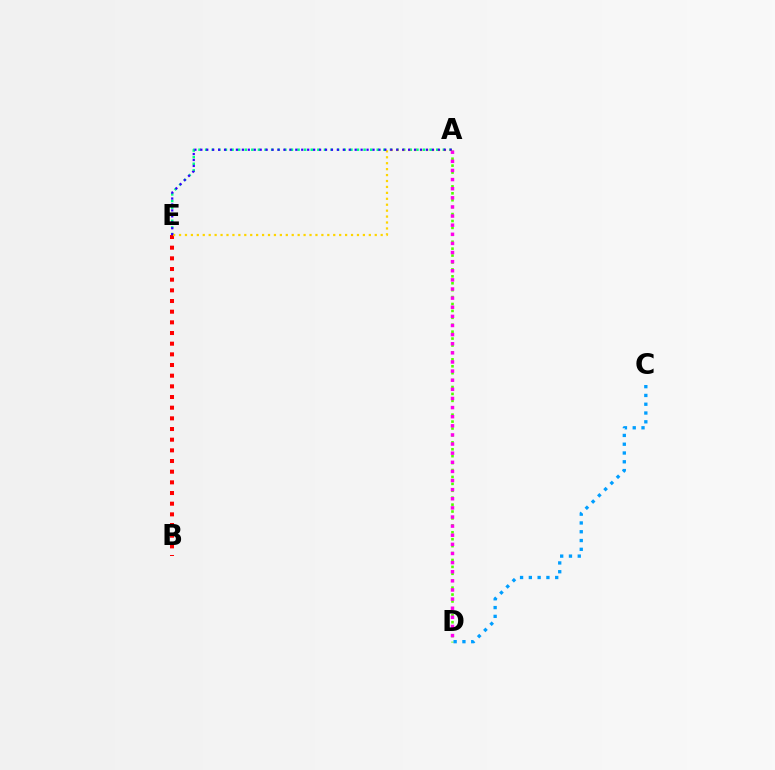{('A', 'E'): [{'color': '#00ff86', 'line_style': 'dotted', 'thickness': 1.79}, {'color': '#ffd500', 'line_style': 'dotted', 'thickness': 1.61}, {'color': '#3700ff', 'line_style': 'dotted', 'thickness': 1.61}], ('A', 'D'): [{'color': '#4fff00', 'line_style': 'dotted', 'thickness': 1.88}, {'color': '#ff00ed', 'line_style': 'dotted', 'thickness': 2.48}], ('B', 'E'): [{'color': '#ff0000', 'line_style': 'dotted', 'thickness': 2.9}], ('C', 'D'): [{'color': '#009eff', 'line_style': 'dotted', 'thickness': 2.39}]}